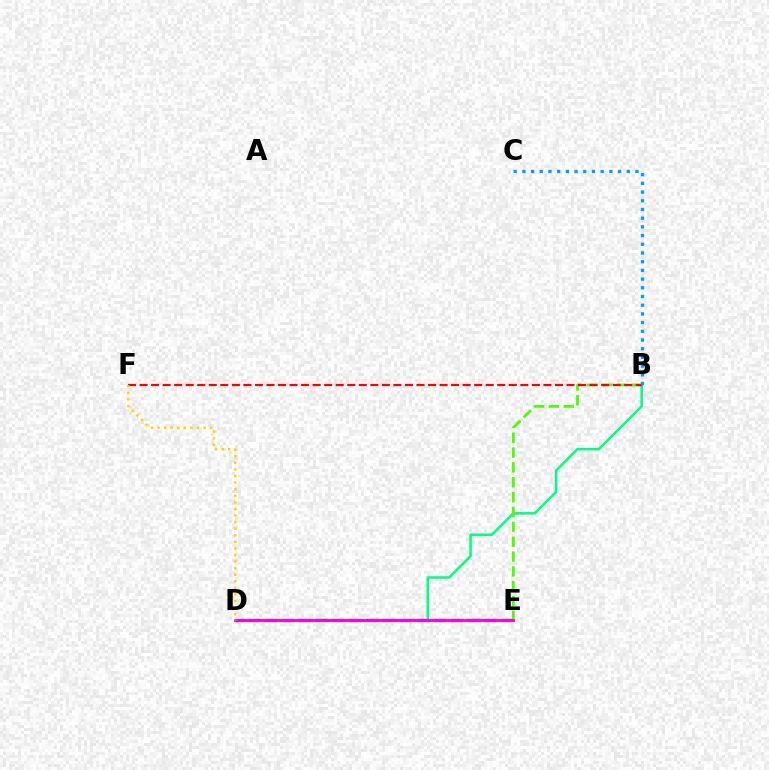{('B', 'D'): [{'color': '#00ff86', 'line_style': 'solid', 'thickness': 1.82}], ('D', 'E'): [{'color': '#3700ff', 'line_style': 'dashed', 'thickness': 2.29}, {'color': '#ff00ed', 'line_style': 'solid', 'thickness': 2.09}], ('B', 'E'): [{'color': '#4fff00', 'line_style': 'dashed', 'thickness': 2.02}], ('B', 'F'): [{'color': '#ff0000', 'line_style': 'dashed', 'thickness': 1.57}], ('B', 'C'): [{'color': '#009eff', 'line_style': 'dotted', 'thickness': 2.36}], ('D', 'F'): [{'color': '#ffd500', 'line_style': 'dotted', 'thickness': 1.79}]}